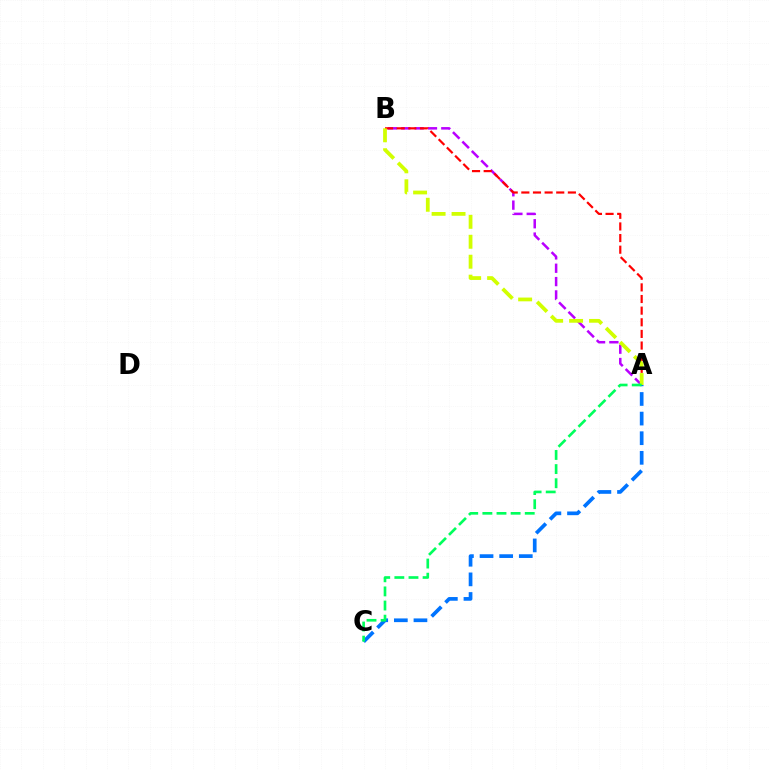{('A', 'B'): [{'color': '#b900ff', 'line_style': 'dashed', 'thickness': 1.81}, {'color': '#ff0000', 'line_style': 'dashed', 'thickness': 1.58}, {'color': '#d1ff00', 'line_style': 'dashed', 'thickness': 2.71}], ('A', 'C'): [{'color': '#0074ff', 'line_style': 'dashed', 'thickness': 2.67}, {'color': '#00ff5c', 'line_style': 'dashed', 'thickness': 1.92}]}